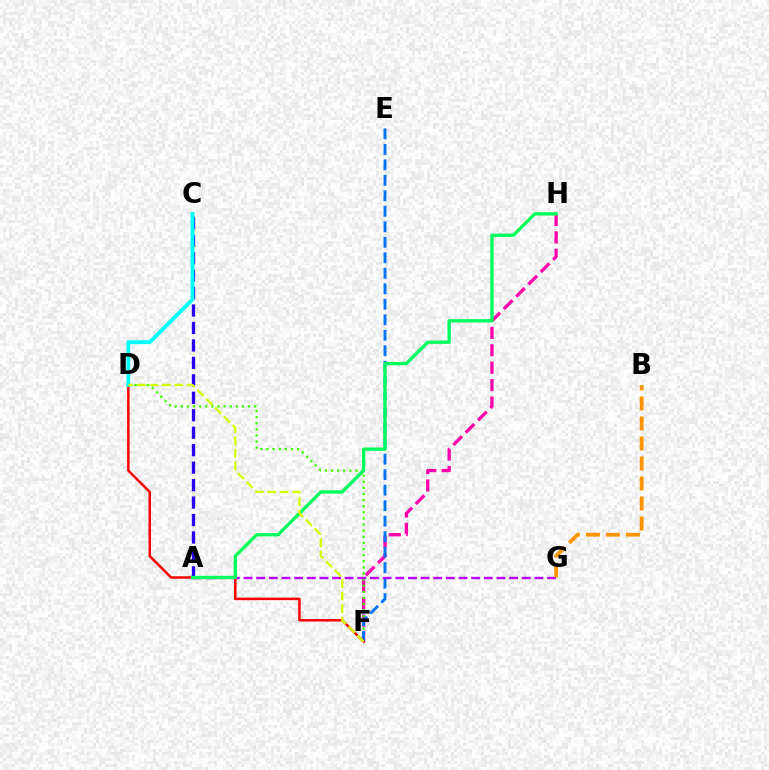{('F', 'H'): [{'color': '#ff00ac', 'line_style': 'dashed', 'thickness': 2.37}], ('D', 'F'): [{'color': '#3dff00', 'line_style': 'dotted', 'thickness': 1.66}, {'color': '#ff0000', 'line_style': 'solid', 'thickness': 1.8}, {'color': '#d1ff00', 'line_style': 'dashed', 'thickness': 1.7}], ('E', 'F'): [{'color': '#0074ff', 'line_style': 'dashed', 'thickness': 2.1}], ('A', 'G'): [{'color': '#b900ff', 'line_style': 'dashed', 'thickness': 1.72}], ('B', 'G'): [{'color': '#ff9400', 'line_style': 'dashed', 'thickness': 2.72}], ('A', 'C'): [{'color': '#2500ff', 'line_style': 'dashed', 'thickness': 2.37}], ('C', 'D'): [{'color': '#00fff6', 'line_style': 'solid', 'thickness': 2.77}], ('A', 'H'): [{'color': '#00ff5c', 'line_style': 'solid', 'thickness': 2.41}]}